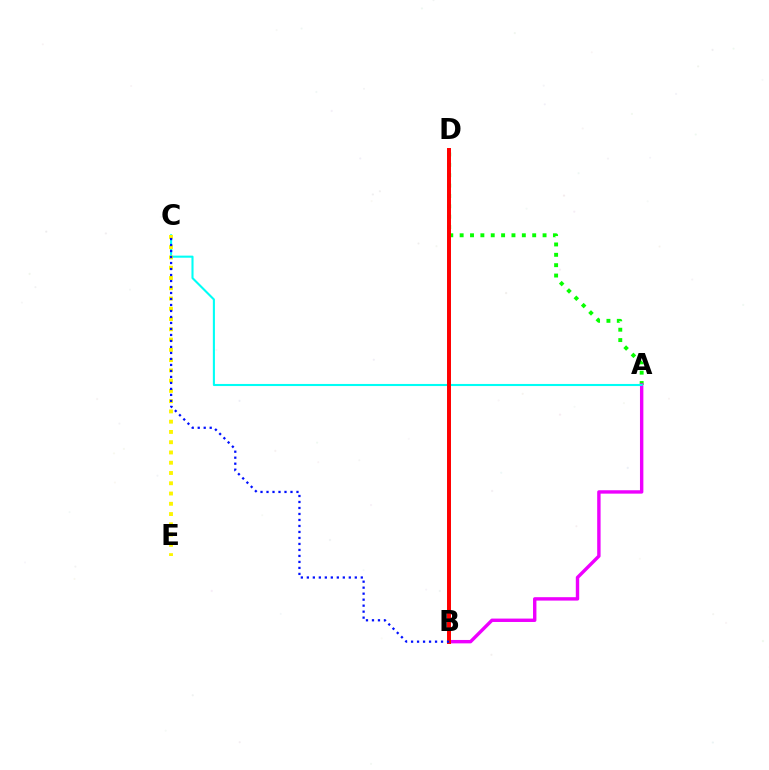{('A', 'D'): [{'color': '#08ff00', 'line_style': 'dotted', 'thickness': 2.82}], ('A', 'B'): [{'color': '#ee00ff', 'line_style': 'solid', 'thickness': 2.45}], ('A', 'C'): [{'color': '#00fff6', 'line_style': 'solid', 'thickness': 1.51}], ('C', 'E'): [{'color': '#fcf500', 'line_style': 'dotted', 'thickness': 2.79}], ('B', 'D'): [{'color': '#ff0000', 'line_style': 'solid', 'thickness': 2.86}], ('B', 'C'): [{'color': '#0010ff', 'line_style': 'dotted', 'thickness': 1.63}]}